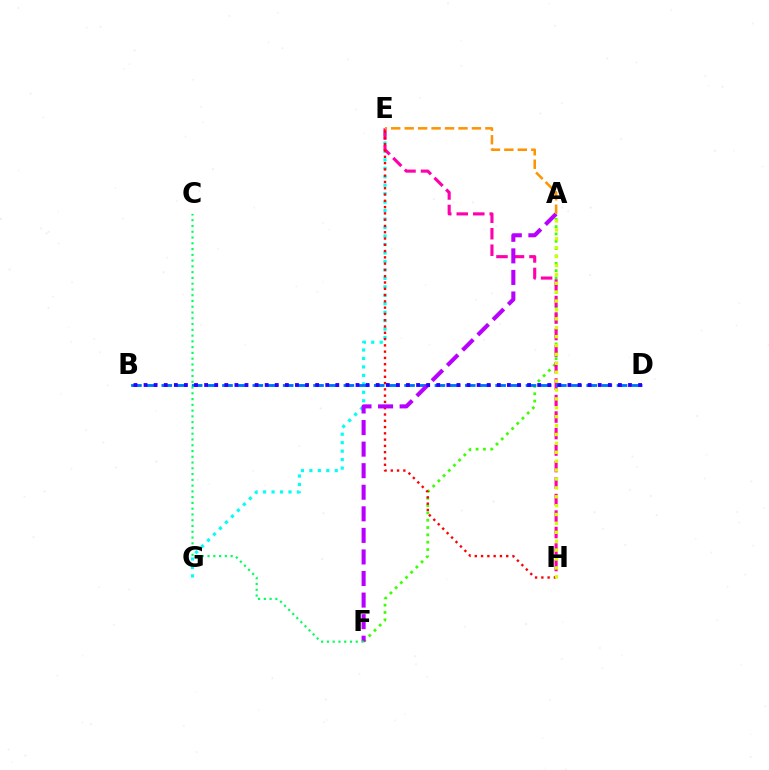{('E', 'G'): [{'color': '#00fff6', 'line_style': 'dotted', 'thickness': 2.3}], ('A', 'F'): [{'color': '#3dff00', 'line_style': 'dotted', 'thickness': 1.99}, {'color': '#b900ff', 'line_style': 'dashed', 'thickness': 2.93}], ('E', 'H'): [{'color': '#ff00ac', 'line_style': 'dashed', 'thickness': 2.24}, {'color': '#ff0000', 'line_style': 'dotted', 'thickness': 1.71}], ('B', 'D'): [{'color': '#0074ff', 'line_style': 'dashed', 'thickness': 2.06}, {'color': '#2500ff', 'line_style': 'dotted', 'thickness': 2.74}], ('A', 'E'): [{'color': '#ff9400', 'line_style': 'dashed', 'thickness': 1.83}], ('C', 'F'): [{'color': '#00ff5c', 'line_style': 'dotted', 'thickness': 1.57}], ('A', 'H'): [{'color': '#d1ff00', 'line_style': 'dotted', 'thickness': 2.42}]}